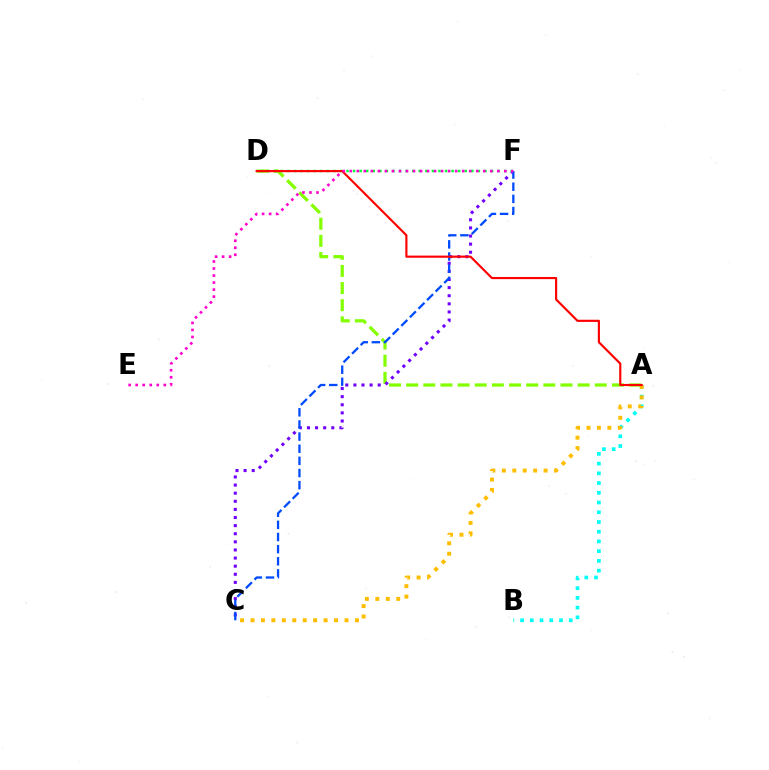{('A', 'D'): [{'color': '#84ff00', 'line_style': 'dashed', 'thickness': 2.33}, {'color': '#ff0000', 'line_style': 'solid', 'thickness': 1.55}], ('A', 'B'): [{'color': '#00fff6', 'line_style': 'dotted', 'thickness': 2.64}], ('C', 'F'): [{'color': '#7200ff', 'line_style': 'dotted', 'thickness': 2.2}, {'color': '#004bff', 'line_style': 'dashed', 'thickness': 1.65}], ('A', 'C'): [{'color': '#ffbd00', 'line_style': 'dotted', 'thickness': 2.84}], ('D', 'F'): [{'color': '#00ff39', 'line_style': 'dotted', 'thickness': 1.79}], ('E', 'F'): [{'color': '#ff00cf', 'line_style': 'dotted', 'thickness': 1.91}]}